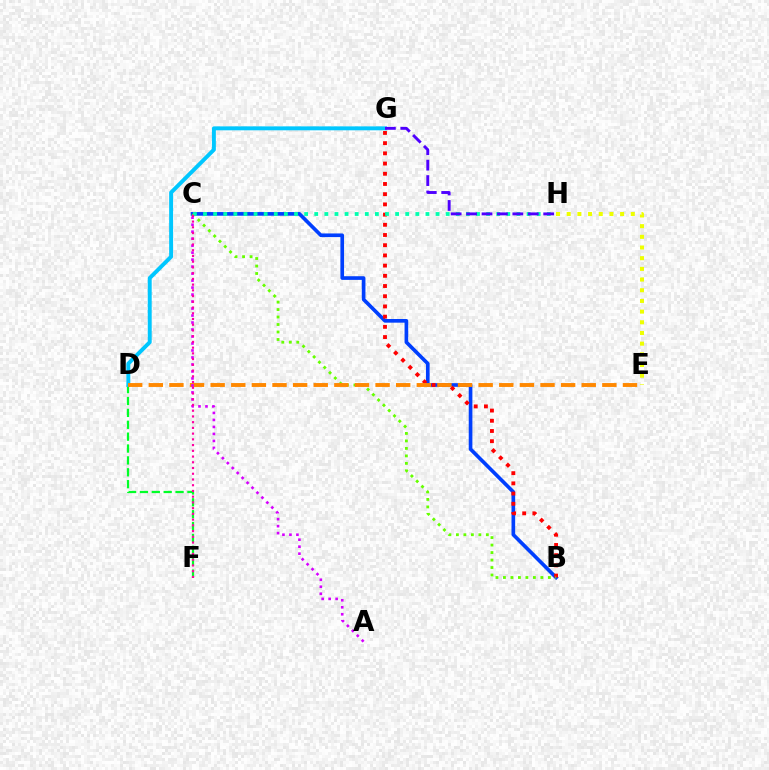{('B', 'C'): [{'color': '#003fff', 'line_style': 'solid', 'thickness': 2.63}, {'color': '#66ff00', 'line_style': 'dotted', 'thickness': 2.03}], ('B', 'G'): [{'color': '#ff0000', 'line_style': 'dotted', 'thickness': 2.77}], ('C', 'H'): [{'color': '#00ffaf', 'line_style': 'dotted', 'thickness': 2.75}], ('D', 'F'): [{'color': '#00ff27', 'line_style': 'dashed', 'thickness': 1.61}], ('D', 'G'): [{'color': '#00c7ff', 'line_style': 'solid', 'thickness': 2.83}], ('G', 'H'): [{'color': '#4f00ff', 'line_style': 'dashed', 'thickness': 2.1}], ('D', 'E'): [{'color': '#ff8800', 'line_style': 'dashed', 'thickness': 2.8}], ('A', 'C'): [{'color': '#d600ff', 'line_style': 'dotted', 'thickness': 1.9}], ('C', 'F'): [{'color': '#ff00a0', 'line_style': 'dotted', 'thickness': 1.56}], ('E', 'H'): [{'color': '#eeff00', 'line_style': 'dotted', 'thickness': 2.9}]}